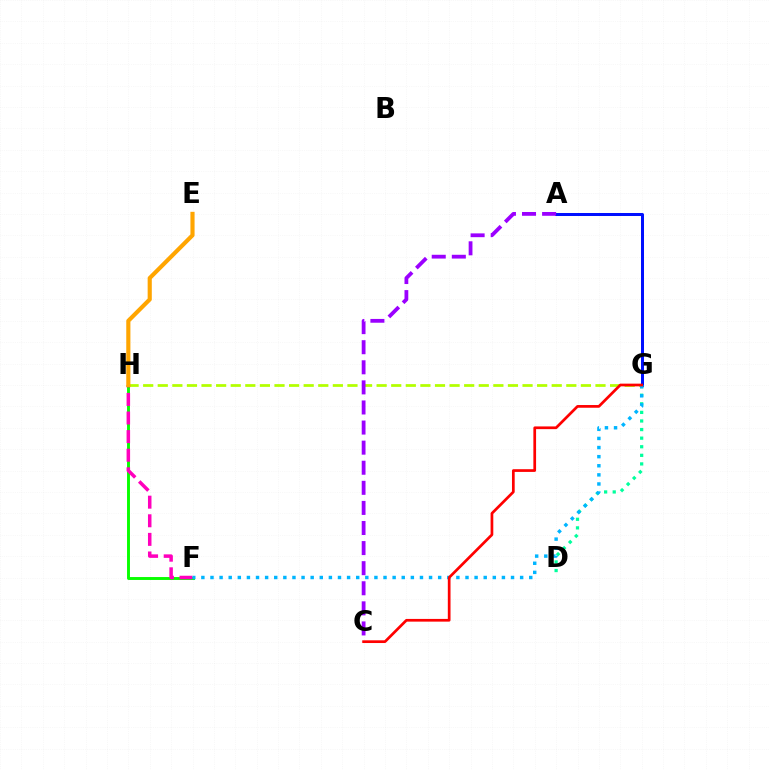{('F', 'H'): [{'color': '#08ff00', 'line_style': 'solid', 'thickness': 2.1}, {'color': '#ff00bd', 'line_style': 'dashed', 'thickness': 2.53}], ('G', 'H'): [{'color': '#b3ff00', 'line_style': 'dashed', 'thickness': 1.98}], ('A', 'G'): [{'color': '#0010ff', 'line_style': 'solid', 'thickness': 2.16}], ('A', 'C'): [{'color': '#9b00ff', 'line_style': 'dashed', 'thickness': 2.73}], ('D', 'G'): [{'color': '#00ff9d', 'line_style': 'dotted', 'thickness': 2.33}], ('F', 'G'): [{'color': '#00b5ff', 'line_style': 'dotted', 'thickness': 2.47}], ('C', 'G'): [{'color': '#ff0000', 'line_style': 'solid', 'thickness': 1.95}], ('E', 'H'): [{'color': '#ffa500', 'line_style': 'solid', 'thickness': 2.98}]}